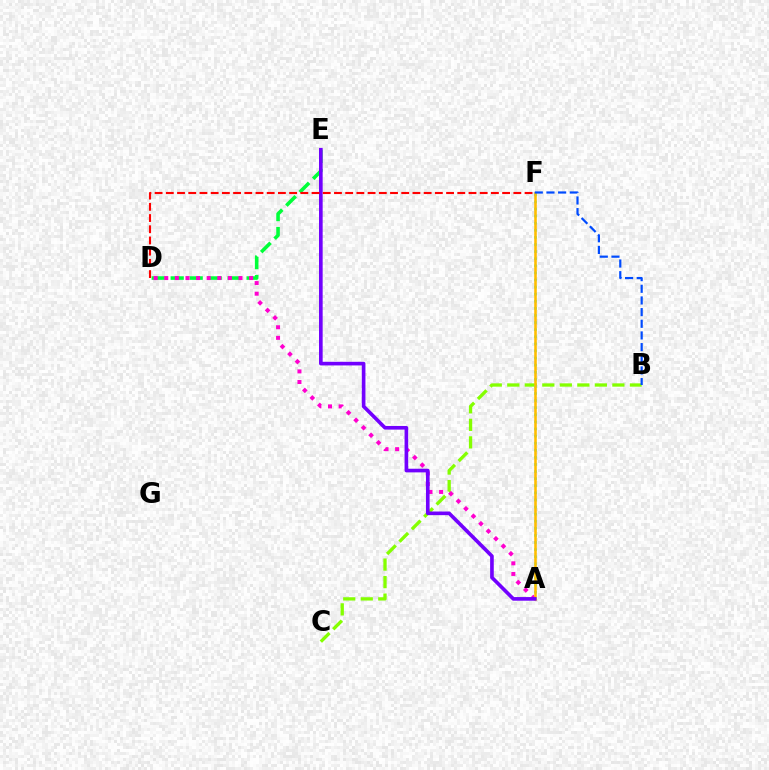{('B', 'C'): [{'color': '#84ff00', 'line_style': 'dashed', 'thickness': 2.38}], ('D', 'E'): [{'color': '#00ff39', 'line_style': 'dashed', 'thickness': 2.58}], ('A', 'F'): [{'color': '#00fff6', 'line_style': 'dotted', 'thickness': 1.93}, {'color': '#ffbd00', 'line_style': 'solid', 'thickness': 1.85}], ('A', 'D'): [{'color': '#ff00cf', 'line_style': 'dotted', 'thickness': 2.88}], ('A', 'E'): [{'color': '#7200ff', 'line_style': 'solid', 'thickness': 2.62}], ('D', 'F'): [{'color': '#ff0000', 'line_style': 'dashed', 'thickness': 1.52}], ('B', 'F'): [{'color': '#004bff', 'line_style': 'dashed', 'thickness': 1.58}]}